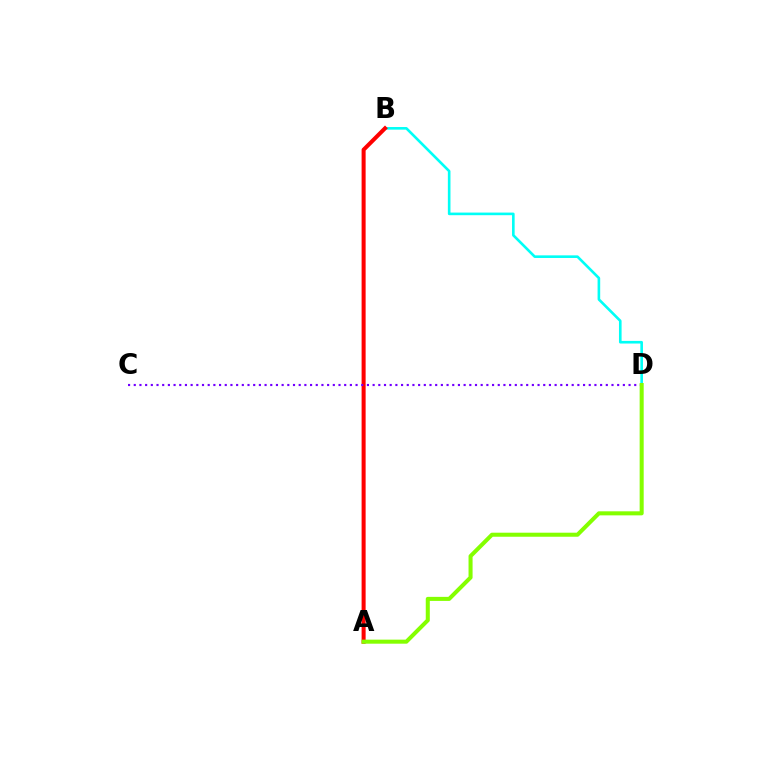{('B', 'D'): [{'color': '#00fff6', 'line_style': 'solid', 'thickness': 1.89}], ('A', 'B'): [{'color': '#ff0000', 'line_style': 'solid', 'thickness': 2.9}], ('C', 'D'): [{'color': '#7200ff', 'line_style': 'dotted', 'thickness': 1.55}], ('A', 'D'): [{'color': '#84ff00', 'line_style': 'solid', 'thickness': 2.91}]}